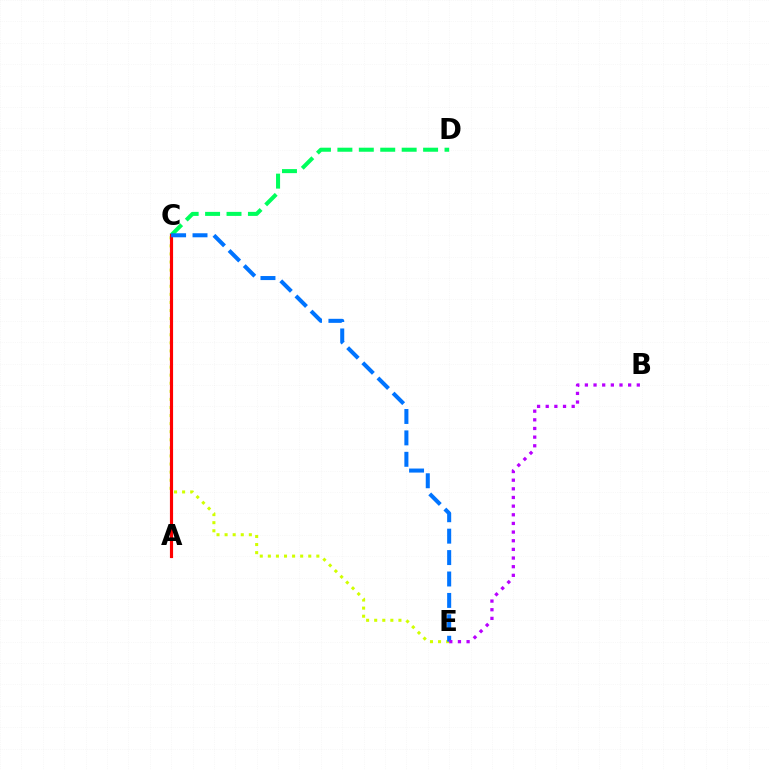{('C', 'E'): [{'color': '#d1ff00', 'line_style': 'dotted', 'thickness': 2.2}, {'color': '#0074ff', 'line_style': 'dashed', 'thickness': 2.91}], ('C', 'D'): [{'color': '#00ff5c', 'line_style': 'dashed', 'thickness': 2.91}], ('A', 'C'): [{'color': '#ff0000', 'line_style': 'solid', 'thickness': 2.27}], ('B', 'E'): [{'color': '#b900ff', 'line_style': 'dotted', 'thickness': 2.35}]}